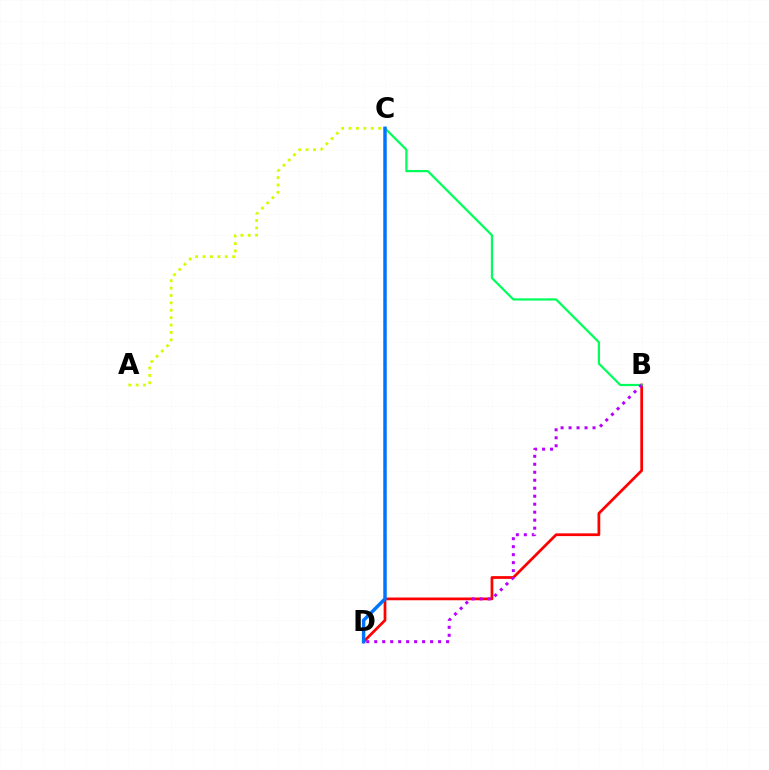{('A', 'C'): [{'color': '#d1ff00', 'line_style': 'dotted', 'thickness': 2.01}], ('B', 'D'): [{'color': '#ff0000', 'line_style': 'solid', 'thickness': 1.97}, {'color': '#b900ff', 'line_style': 'dotted', 'thickness': 2.17}], ('B', 'C'): [{'color': '#00ff5c', 'line_style': 'solid', 'thickness': 1.6}], ('C', 'D'): [{'color': '#0074ff', 'line_style': 'solid', 'thickness': 2.49}]}